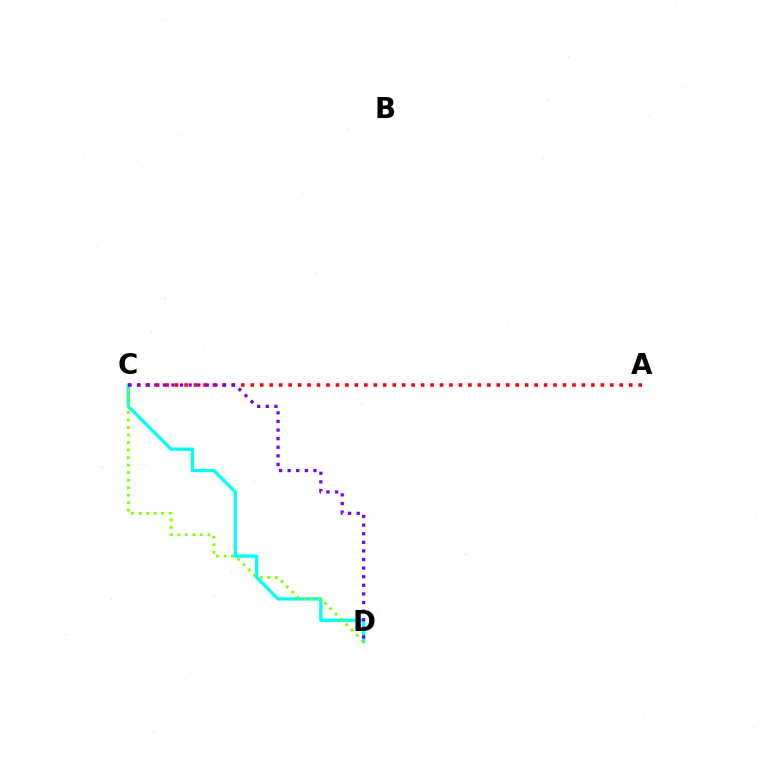{('C', 'D'): [{'color': '#00fff6', 'line_style': 'solid', 'thickness': 2.37}, {'color': '#7200ff', 'line_style': 'dotted', 'thickness': 2.34}, {'color': '#84ff00', 'line_style': 'dotted', 'thickness': 2.04}], ('A', 'C'): [{'color': '#ff0000', 'line_style': 'dotted', 'thickness': 2.57}]}